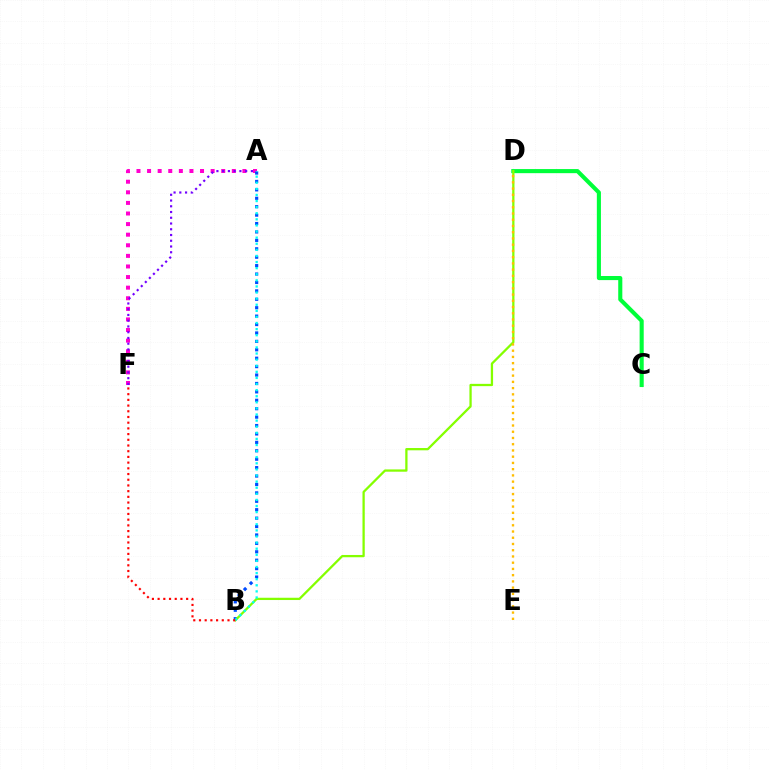{('C', 'D'): [{'color': '#00ff39', 'line_style': 'solid', 'thickness': 2.95}], ('A', 'F'): [{'color': '#ff00cf', 'line_style': 'dotted', 'thickness': 2.88}, {'color': '#7200ff', 'line_style': 'dotted', 'thickness': 1.56}], ('A', 'B'): [{'color': '#004bff', 'line_style': 'dotted', 'thickness': 2.29}, {'color': '#00fff6', 'line_style': 'dotted', 'thickness': 1.66}], ('B', 'D'): [{'color': '#84ff00', 'line_style': 'solid', 'thickness': 1.64}], ('D', 'E'): [{'color': '#ffbd00', 'line_style': 'dotted', 'thickness': 1.69}], ('B', 'F'): [{'color': '#ff0000', 'line_style': 'dotted', 'thickness': 1.55}]}